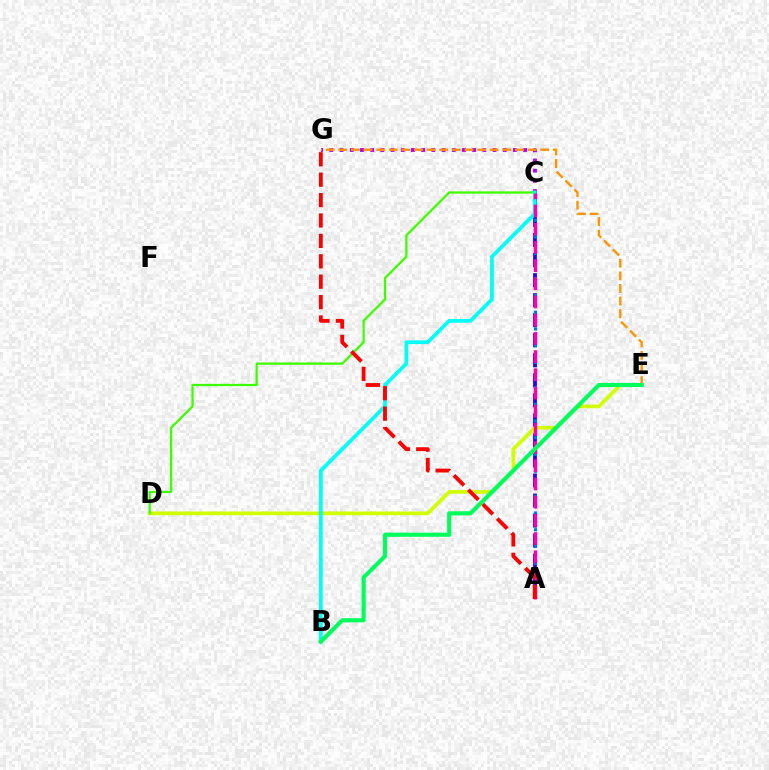{('A', 'C'): [{'color': '#2500ff', 'line_style': 'dashed', 'thickness': 2.72}, {'color': '#0074ff', 'line_style': 'dotted', 'thickness': 2.27}, {'color': '#ff00ac', 'line_style': 'dashed', 'thickness': 2.47}], ('C', 'G'): [{'color': '#b900ff', 'line_style': 'dotted', 'thickness': 2.77}], ('D', 'E'): [{'color': '#d1ff00', 'line_style': 'solid', 'thickness': 2.66}], ('C', 'D'): [{'color': '#3dff00', 'line_style': 'solid', 'thickness': 1.63}], ('B', 'C'): [{'color': '#00fff6', 'line_style': 'solid', 'thickness': 2.69}], ('E', 'G'): [{'color': '#ff9400', 'line_style': 'dashed', 'thickness': 1.71}], ('B', 'E'): [{'color': '#00ff5c', 'line_style': 'solid', 'thickness': 2.99}], ('A', 'G'): [{'color': '#ff0000', 'line_style': 'dashed', 'thickness': 2.77}]}